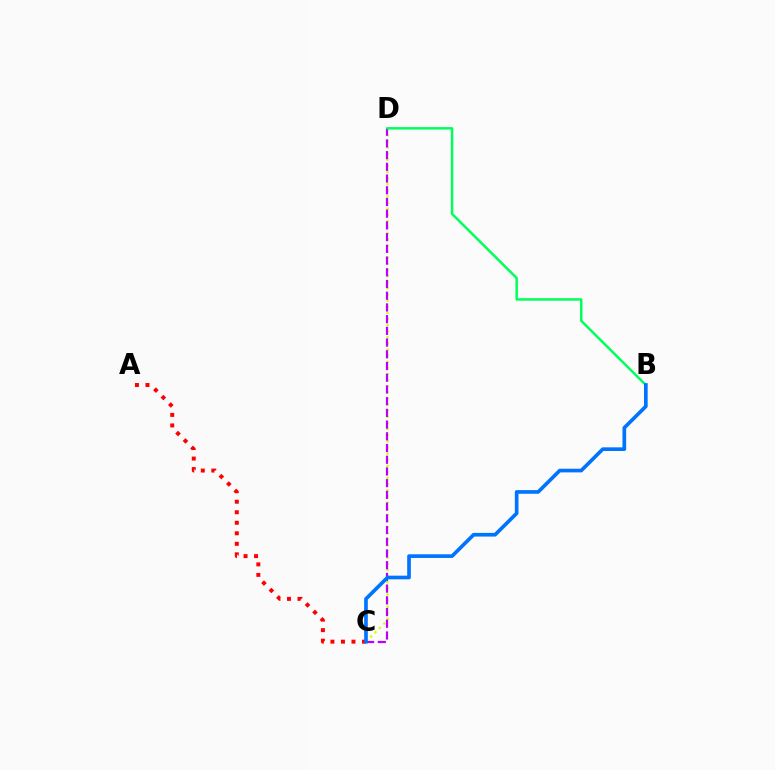{('C', 'D'): [{'color': '#d1ff00', 'line_style': 'dotted', 'thickness': 1.66}, {'color': '#b900ff', 'line_style': 'dashed', 'thickness': 1.59}], ('B', 'D'): [{'color': '#00ff5c', 'line_style': 'solid', 'thickness': 1.79}], ('A', 'C'): [{'color': '#ff0000', 'line_style': 'dotted', 'thickness': 2.86}], ('B', 'C'): [{'color': '#0074ff', 'line_style': 'solid', 'thickness': 2.64}]}